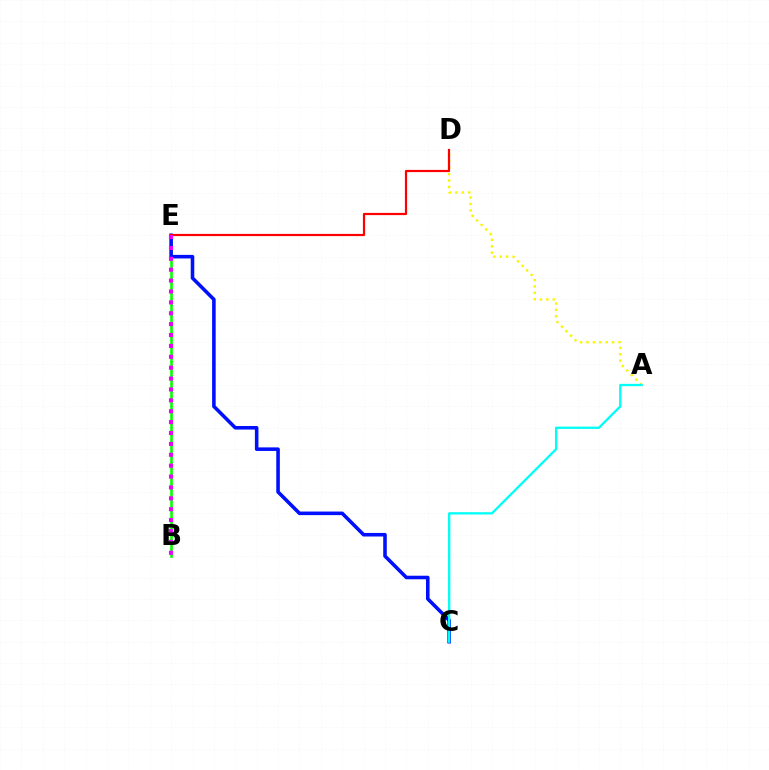{('A', 'D'): [{'color': '#fcf500', 'line_style': 'dotted', 'thickness': 1.74}], ('B', 'E'): [{'color': '#08ff00', 'line_style': 'solid', 'thickness': 1.89}, {'color': '#ee00ff', 'line_style': 'dotted', 'thickness': 2.96}], ('C', 'E'): [{'color': '#0010ff', 'line_style': 'solid', 'thickness': 2.57}], ('A', 'C'): [{'color': '#00fff6', 'line_style': 'solid', 'thickness': 1.66}], ('D', 'E'): [{'color': '#ff0000', 'line_style': 'solid', 'thickness': 1.59}]}